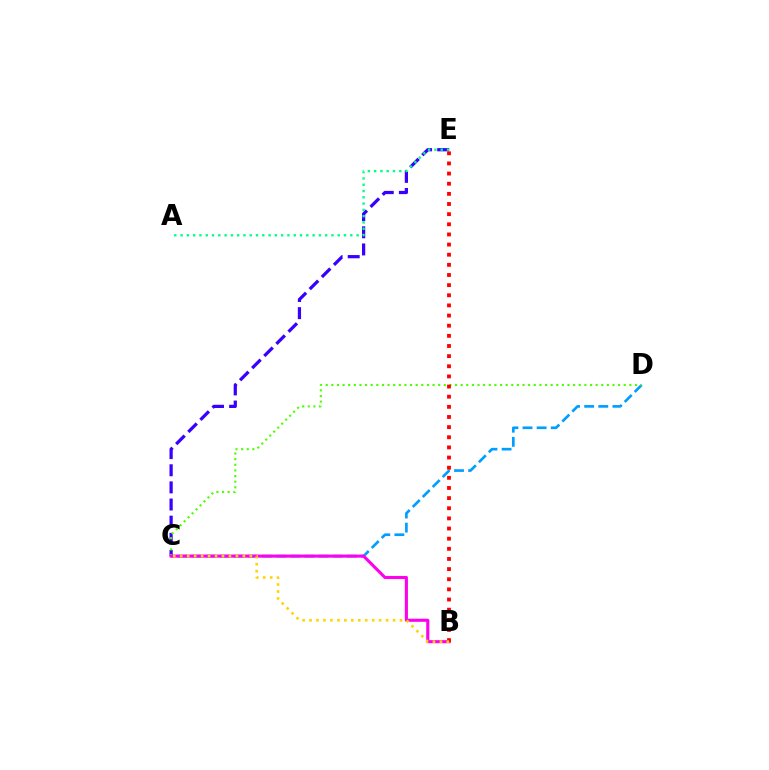{('C', 'D'): [{'color': '#009eff', 'line_style': 'dashed', 'thickness': 1.92}, {'color': '#4fff00', 'line_style': 'dotted', 'thickness': 1.53}], ('C', 'E'): [{'color': '#3700ff', 'line_style': 'dashed', 'thickness': 2.33}], ('B', 'C'): [{'color': '#ff00ed', 'line_style': 'solid', 'thickness': 2.22}, {'color': '#ffd500', 'line_style': 'dotted', 'thickness': 1.89}], ('A', 'E'): [{'color': '#00ff86', 'line_style': 'dotted', 'thickness': 1.71}], ('B', 'E'): [{'color': '#ff0000', 'line_style': 'dotted', 'thickness': 2.76}]}